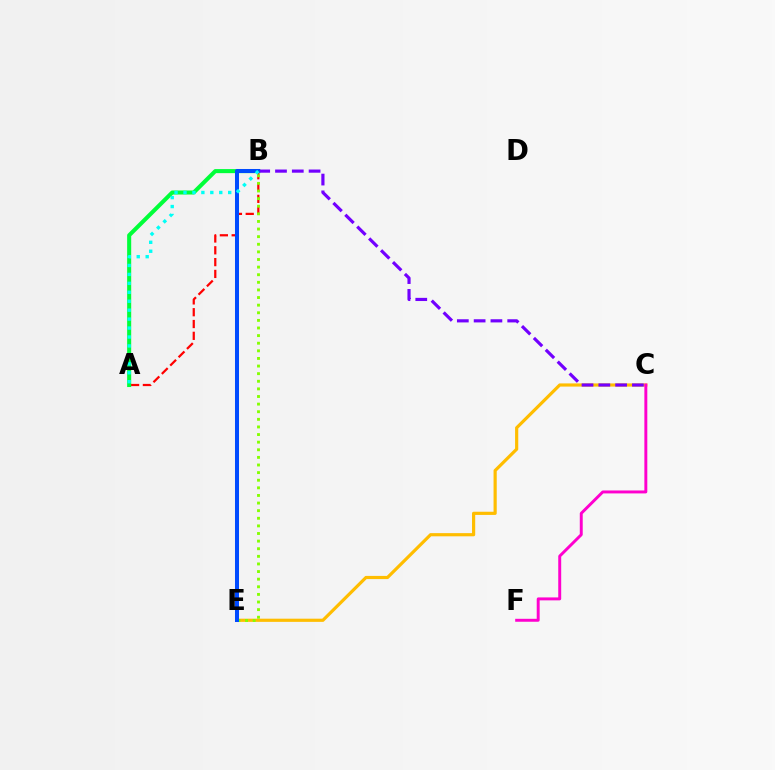{('C', 'E'): [{'color': '#ffbd00', 'line_style': 'solid', 'thickness': 2.29}], ('A', 'B'): [{'color': '#ff0000', 'line_style': 'dashed', 'thickness': 1.6}, {'color': '#00ff39', 'line_style': 'solid', 'thickness': 2.92}, {'color': '#00fff6', 'line_style': 'dotted', 'thickness': 2.43}], ('B', 'E'): [{'color': '#84ff00', 'line_style': 'dotted', 'thickness': 2.07}, {'color': '#004bff', 'line_style': 'solid', 'thickness': 2.89}], ('B', 'C'): [{'color': '#7200ff', 'line_style': 'dashed', 'thickness': 2.28}], ('C', 'F'): [{'color': '#ff00cf', 'line_style': 'solid', 'thickness': 2.12}]}